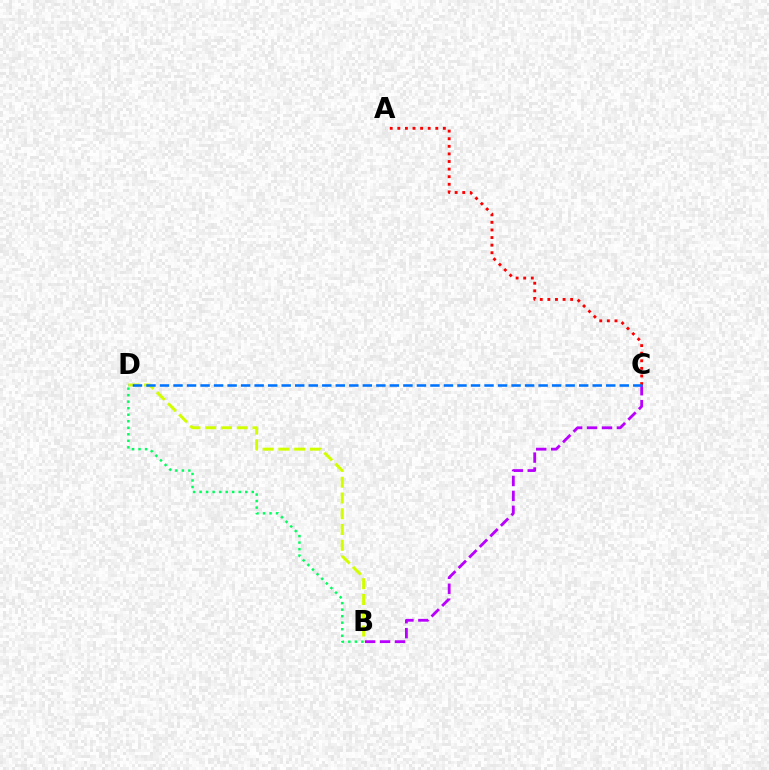{('A', 'C'): [{'color': '#ff0000', 'line_style': 'dotted', 'thickness': 2.06}], ('B', 'D'): [{'color': '#d1ff00', 'line_style': 'dashed', 'thickness': 2.14}, {'color': '#00ff5c', 'line_style': 'dotted', 'thickness': 1.77}], ('B', 'C'): [{'color': '#b900ff', 'line_style': 'dashed', 'thickness': 2.03}], ('C', 'D'): [{'color': '#0074ff', 'line_style': 'dashed', 'thickness': 1.84}]}